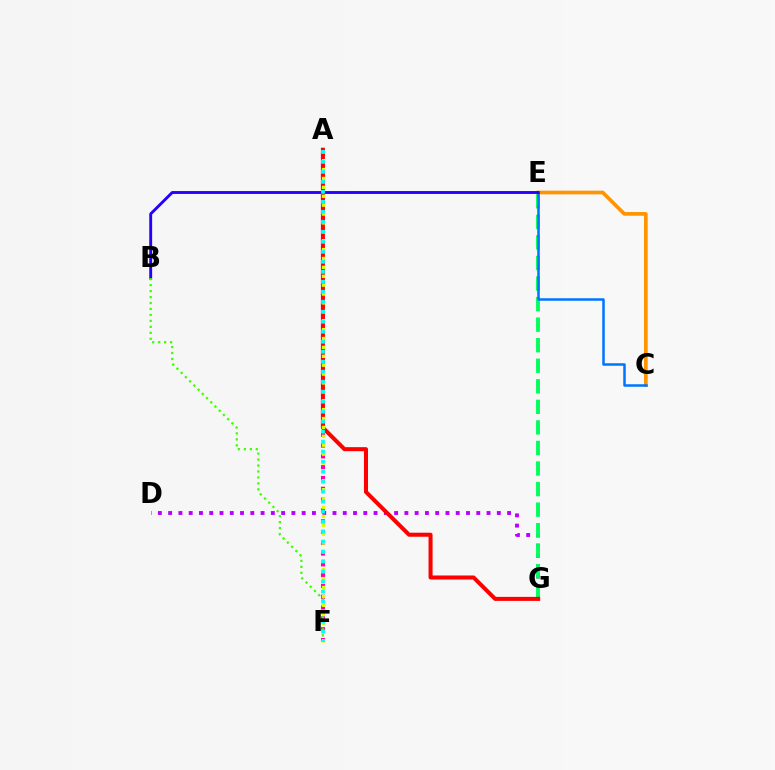{('A', 'F'): [{'color': '#ff00ac', 'line_style': 'dotted', 'thickness': 2.93}, {'color': '#d1ff00', 'line_style': 'dotted', 'thickness': 2.42}, {'color': '#00fff6', 'line_style': 'dotted', 'thickness': 2.71}], ('D', 'G'): [{'color': '#b900ff', 'line_style': 'dotted', 'thickness': 2.79}], ('E', 'G'): [{'color': '#00ff5c', 'line_style': 'dashed', 'thickness': 2.79}], ('C', 'E'): [{'color': '#ff9400', 'line_style': 'solid', 'thickness': 2.65}, {'color': '#0074ff', 'line_style': 'solid', 'thickness': 1.8}], ('A', 'G'): [{'color': '#ff0000', 'line_style': 'solid', 'thickness': 2.9}], ('B', 'E'): [{'color': '#2500ff', 'line_style': 'solid', 'thickness': 2.08}], ('B', 'F'): [{'color': '#3dff00', 'line_style': 'dotted', 'thickness': 1.62}]}